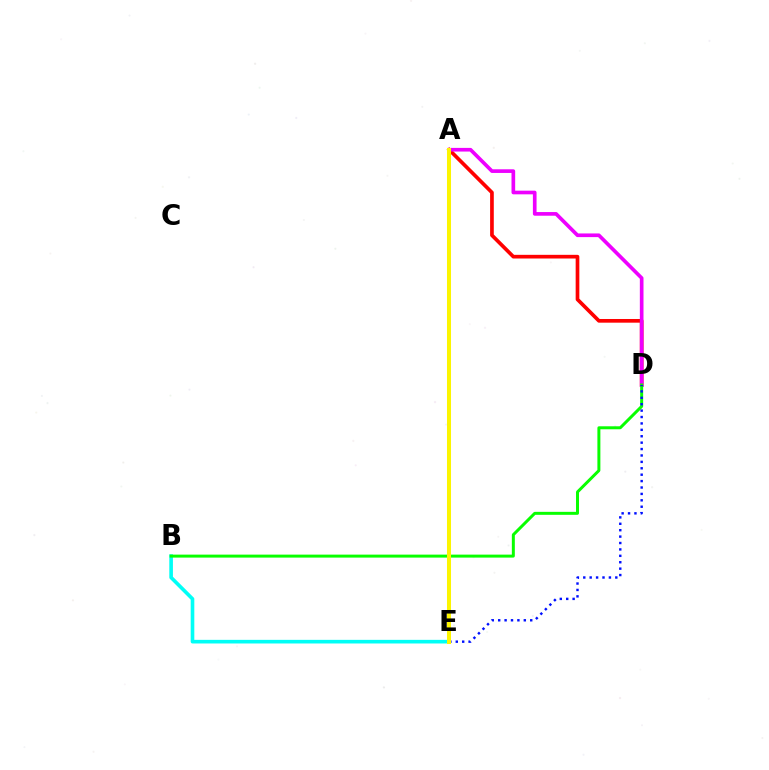{('A', 'D'): [{'color': '#ff0000', 'line_style': 'solid', 'thickness': 2.65}, {'color': '#ee00ff', 'line_style': 'solid', 'thickness': 2.64}], ('B', 'E'): [{'color': '#00fff6', 'line_style': 'solid', 'thickness': 2.61}], ('B', 'D'): [{'color': '#08ff00', 'line_style': 'solid', 'thickness': 2.15}], ('D', 'E'): [{'color': '#0010ff', 'line_style': 'dotted', 'thickness': 1.74}], ('A', 'E'): [{'color': '#fcf500', 'line_style': 'solid', 'thickness': 2.89}]}